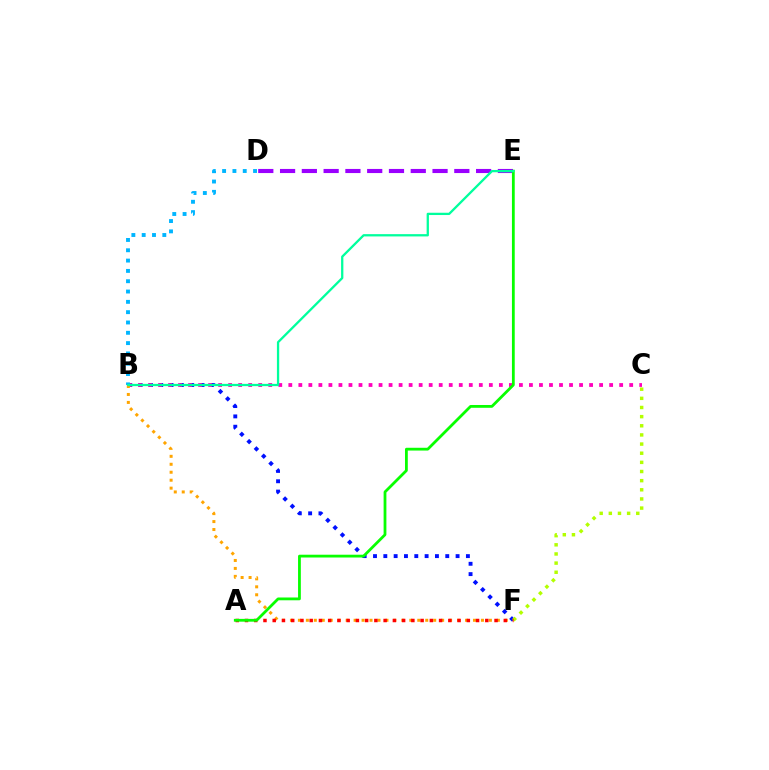{('D', 'E'): [{'color': '#9b00ff', 'line_style': 'dashed', 'thickness': 2.96}], ('B', 'F'): [{'color': '#0010ff', 'line_style': 'dotted', 'thickness': 2.8}, {'color': '#ffa500', 'line_style': 'dotted', 'thickness': 2.16}], ('C', 'F'): [{'color': '#b3ff00', 'line_style': 'dotted', 'thickness': 2.48}], ('B', 'C'): [{'color': '#ff00bd', 'line_style': 'dotted', 'thickness': 2.72}], ('B', 'D'): [{'color': '#00b5ff', 'line_style': 'dotted', 'thickness': 2.8}], ('A', 'F'): [{'color': '#ff0000', 'line_style': 'dotted', 'thickness': 2.51}], ('A', 'E'): [{'color': '#08ff00', 'line_style': 'solid', 'thickness': 2.01}], ('B', 'E'): [{'color': '#00ff9d', 'line_style': 'solid', 'thickness': 1.64}]}